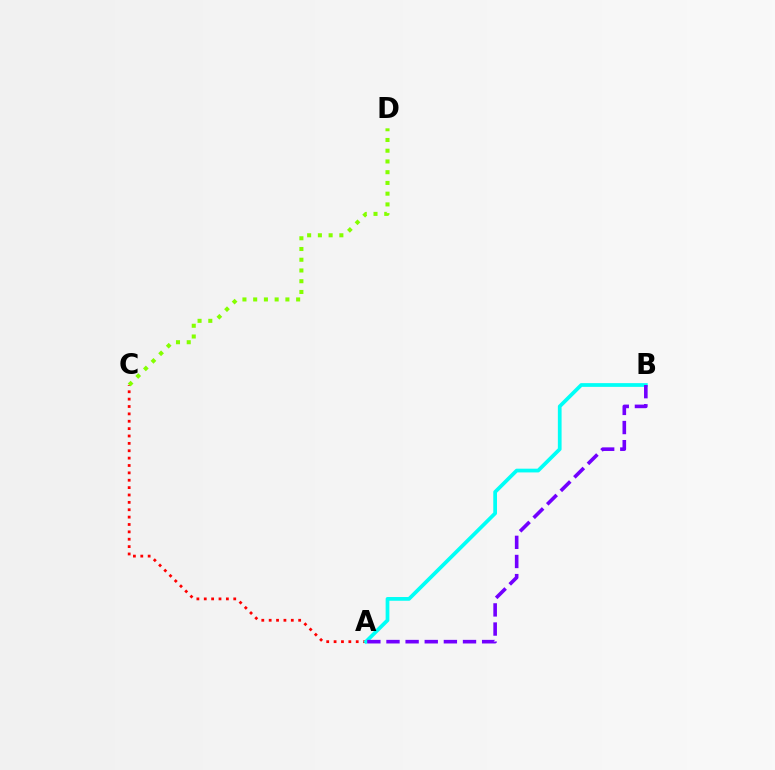{('A', 'C'): [{'color': '#ff0000', 'line_style': 'dotted', 'thickness': 2.0}], ('A', 'B'): [{'color': '#00fff6', 'line_style': 'solid', 'thickness': 2.69}, {'color': '#7200ff', 'line_style': 'dashed', 'thickness': 2.6}], ('C', 'D'): [{'color': '#84ff00', 'line_style': 'dotted', 'thickness': 2.92}]}